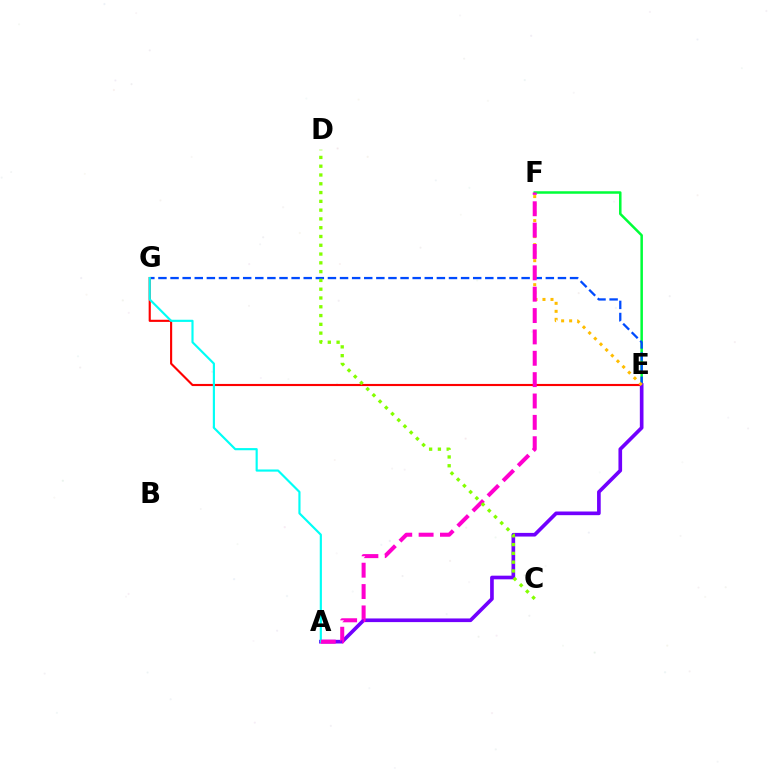{('E', 'F'): [{'color': '#00ff39', 'line_style': 'solid', 'thickness': 1.81}, {'color': '#ffbd00', 'line_style': 'dotted', 'thickness': 2.18}], ('E', 'G'): [{'color': '#004bff', 'line_style': 'dashed', 'thickness': 1.64}, {'color': '#ff0000', 'line_style': 'solid', 'thickness': 1.53}], ('A', 'E'): [{'color': '#7200ff', 'line_style': 'solid', 'thickness': 2.63}], ('A', 'G'): [{'color': '#00fff6', 'line_style': 'solid', 'thickness': 1.56}], ('A', 'F'): [{'color': '#ff00cf', 'line_style': 'dashed', 'thickness': 2.9}], ('C', 'D'): [{'color': '#84ff00', 'line_style': 'dotted', 'thickness': 2.39}]}